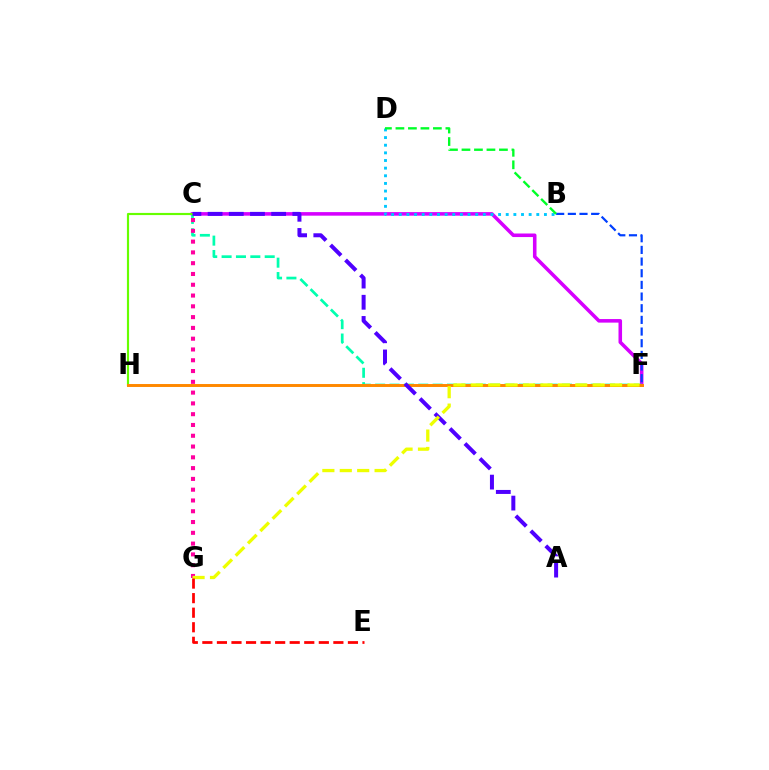{('C', 'F'): [{'color': '#d600ff', 'line_style': 'solid', 'thickness': 2.56}, {'color': '#00ffaf', 'line_style': 'dashed', 'thickness': 1.95}], ('C', 'H'): [{'color': '#66ff00', 'line_style': 'solid', 'thickness': 1.56}], ('B', 'F'): [{'color': '#003fff', 'line_style': 'dashed', 'thickness': 1.58}], ('F', 'H'): [{'color': '#ff8800', 'line_style': 'solid', 'thickness': 2.12}], ('C', 'G'): [{'color': '#ff00a0', 'line_style': 'dotted', 'thickness': 2.93}], ('A', 'C'): [{'color': '#4f00ff', 'line_style': 'dashed', 'thickness': 2.88}], ('F', 'G'): [{'color': '#eeff00', 'line_style': 'dashed', 'thickness': 2.37}], ('B', 'D'): [{'color': '#00c7ff', 'line_style': 'dotted', 'thickness': 2.08}, {'color': '#00ff27', 'line_style': 'dashed', 'thickness': 1.7}], ('E', 'G'): [{'color': '#ff0000', 'line_style': 'dashed', 'thickness': 1.98}]}